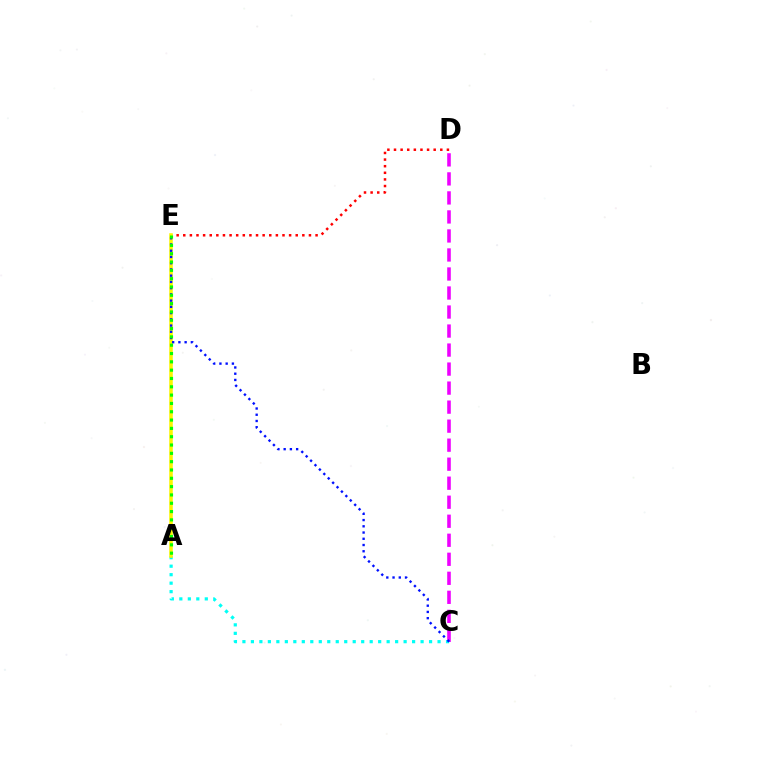{('C', 'D'): [{'color': '#ee00ff', 'line_style': 'dashed', 'thickness': 2.58}], ('D', 'E'): [{'color': '#ff0000', 'line_style': 'dotted', 'thickness': 1.8}], ('A', 'C'): [{'color': '#00fff6', 'line_style': 'dotted', 'thickness': 2.31}], ('A', 'E'): [{'color': '#fcf500', 'line_style': 'solid', 'thickness': 2.56}, {'color': '#08ff00', 'line_style': 'dotted', 'thickness': 2.26}], ('C', 'E'): [{'color': '#0010ff', 'line_style': 'dotted', 'thickness': 1.69}]}